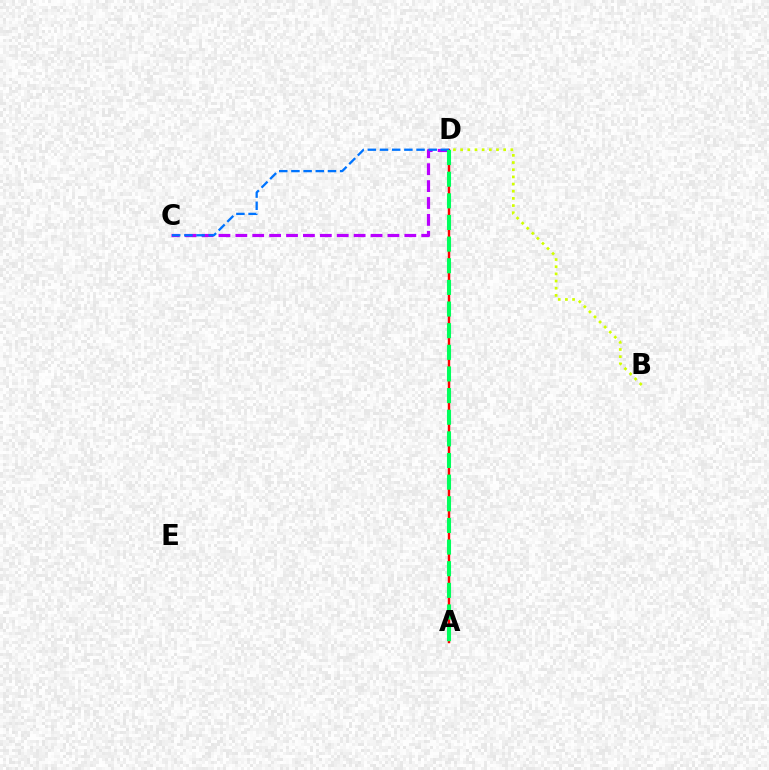{('C', 'D'): [{'color': '#b900ff', 'line_style': 'dashed', 'thickness': 2.3}, {'color': '#0074ff', 'line_style': 'dashed', 'thickness': 1.65}], ('A', 'D'): [{'color': '#ff0000', 'line_style': 'solid', 'thickness': 1.77}, {'color': '#00ff5c', 'line_style': 'dashed', 'thickness': 2.94}], ('B', 'D'): [{'color': '#d1ff00', 'line_style': 'dotted', 'thickness': 1.95}]}